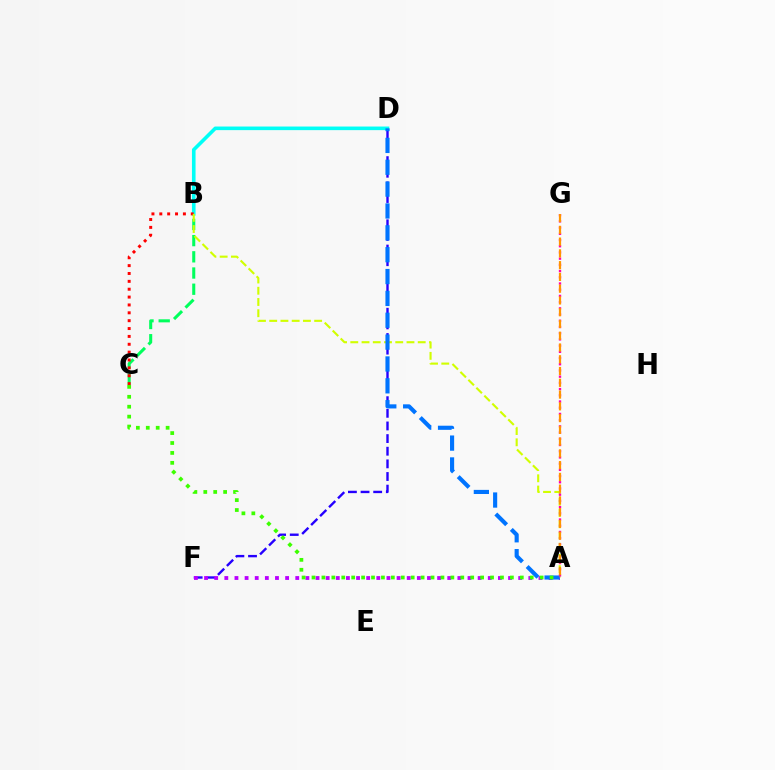{('D', 'F'): [{'color': '#2500ff', 'line_style': 'dashed', 'thickness': 1.72}], ('B', 'D'): [{'color': '#00fff6', 'line_style': 'solid', 'thickness': 2.59}], ('B', 'C'): [{'color': '#00ff5c', 'line_style': 'dashed', 'thickness': 2.2}, {'color': '#ff0000', 'line_style': 'dotted', 'thickness': 2.14}], ('A', 'F'): [{'color': '#b900ff', 'line_style': 'dotted', 'thickness': 2.75}], ('A', 'B'): [{'color': '#d1ff00', 'line_style': 'dashed', 'thickness': 1.53}], ('A', 'D'): [{'color': '#0074ff', 'line_style': 'dashed', 'thickness': 2.97}], ('A', 'G'): [{'color': '#ff00ac', 'line_style': 'dotted', 'thickness': 1.69}, {'color': '#ff9400', 'line_style': 'dashed', 'thickness': 1.6}], ('A', 'C'): [{'color': '#3dff00', 'line_style': 'dotted', 'thickness': 2.69}]}